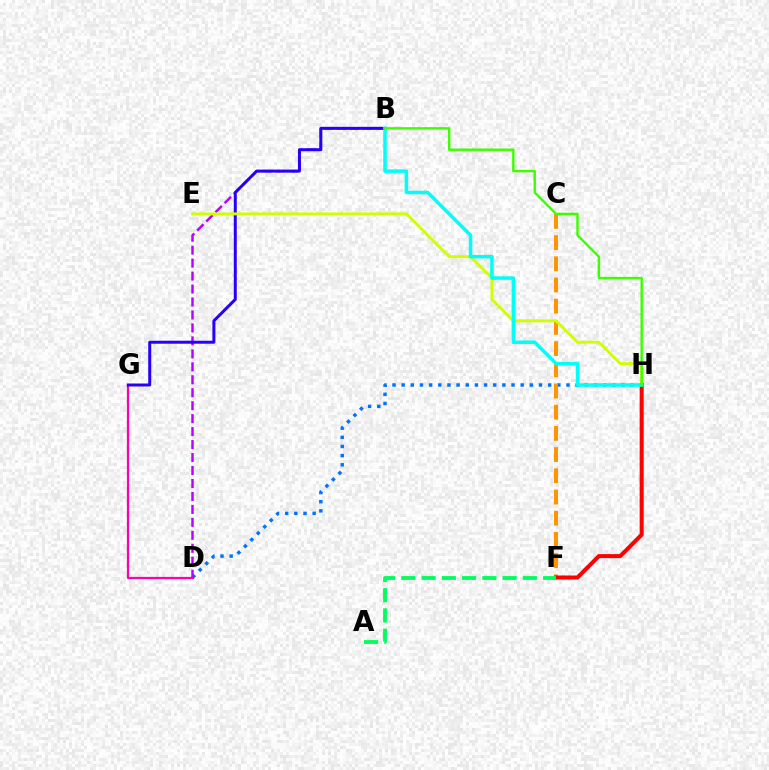{('D', 'H'): [{'color': '#0074ff', 'line_style': 'dotted', 'thickness': 2.49}], ('C', 'F'): [{'color': '#ff9400', 'line_style': 'dashed', 'thickness': 2.88}], ('D', 'G'): [{'color': '#ff00ac', 'line_style': 'solid', 'thickness': 1.59}], ('B', 'D'): [{'color': '#b900ff', 'line_style': 'dashed', 'thickness': 1.76}], ('B', 'G'): [{'color': '#2500ff', 'line_style': 'solid', 'thickness': 2.16}], ('E', 'H'): [{'color': '#d1ff00', 'line_style': 'solid', 'thickness': 2.1}], ('F', 'H'): [{'color': '#ff0000', 'line_style': 'solid', 'thickness': 2.9}], ('B', 'H'): [{'color': '#00fff6', 'line_style': 'solid', 'thickness': 2.52}, {'color': '#3dff00', 'line_style': 'solid', 'thickness': 1.74}], ('A', 'F'): [{'color': '#00ff5c', 'line_style': 'dashed', 'thickness': 2.75}]}